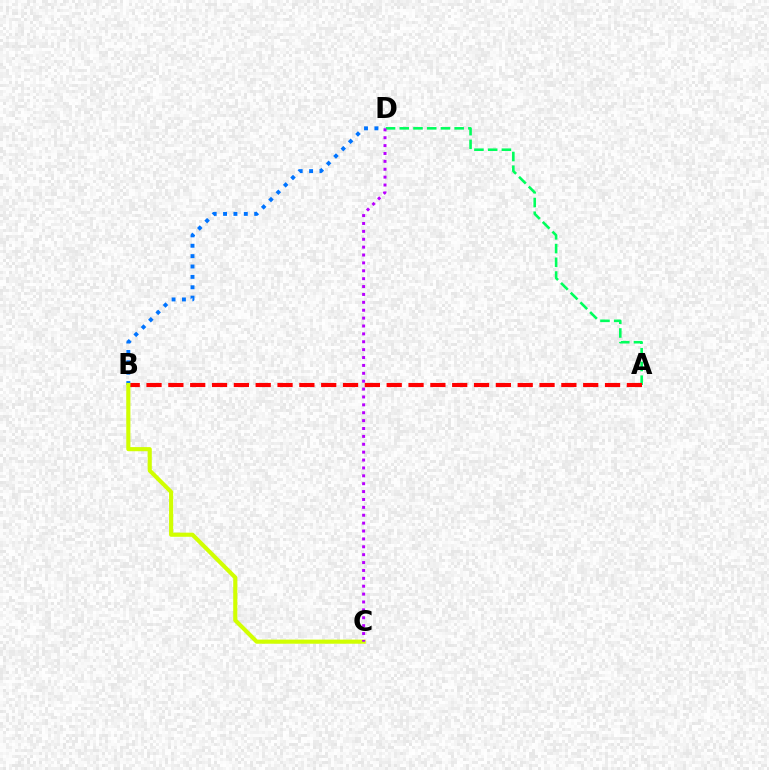{('A', 'D'): [{'color': '#00ff5c', 'line_style': 'dashed', 'thickness': 1.86}], ('A', 'B'): [{'color': '#ff0000', 'line_style': 'dashed', 'thickness': 2.97}], ('B', 'D'): [{'color': '#0074ff', 'line_style': 'dotted', 'thickness': 2.82}], ('B', 'C'): [{'color': '#d1ff00', 'line_style': 'solid', 'thickness': 2.97}], ('C', 'D'): [{'color': '#b900ff', 'line_style': 'dotted', 'thickness': 2.14}]}